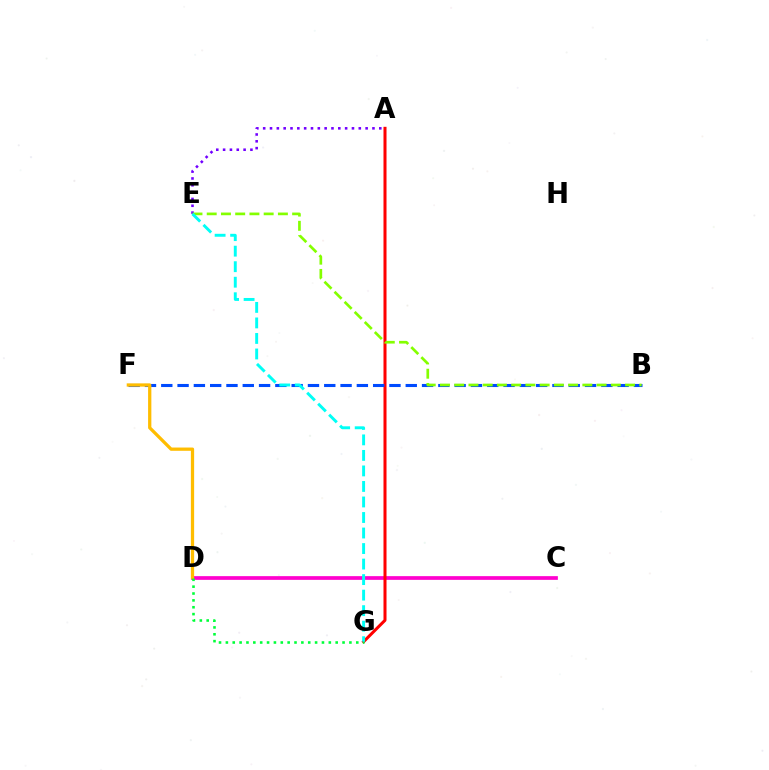{('C', 'D'): [{'color': '#ff00cf', 'line_style': 'solid', 'thickness': 2.67}], ('A', 'G'): [{'color': '#ff0000', 'line_style': 'solid', 'thickness': 2.18}], ('A', 'E'): [{'color': '#7200ff', 'line_style': 'dotted', 'thickness': 1.86}], ('B', 'F'): [{'color': '#004bff', 'line_style': 'dashed', 'thickness': 2.21}], ('D', 'F'): [{'color': '#ffbd00', 'line_style': 'solid', 'thickness': 2.35}], ('D', 'G'): [{'color': '#00ff39', 'line_style': 'dotted', 'thickness': 1.86}], ('B', 'E'): [{'color': '#84ff00', 'line_style': 'dashed', 'thickness': 1.93}], ('E', 'G'): [{'color': '#00fff6', 'line_style': 'dashed', 'thickness': 2.11}]}